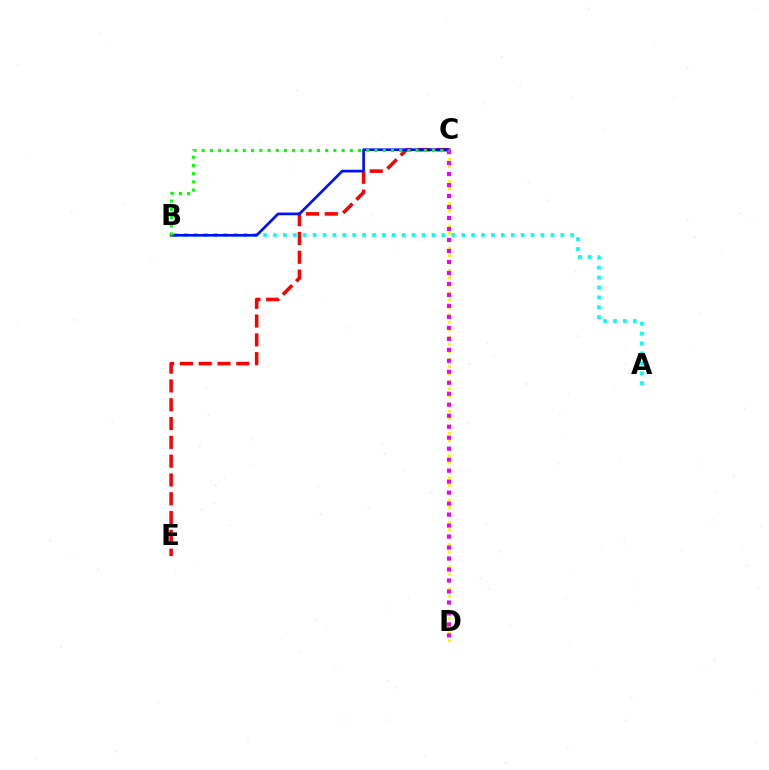{('C', 'E'): [{'color': '#ff0000', 'line_style': 'dashed', 'thickness': 2.55}], ('A', 'B'): [{'color': '#00fff6', 'line_style': 'dotted', 'thickness': 2.69}], ('C', 'D'): [{'color': '#fcf500', 'line_style': 'dotted', 'thickness': 2.01}, {'color': '#ee00ff', 'line_style': 'dotted', 'thickness': 2.98}], ('B', 'C'): [{'color': '#0010ff', 'line_style': 'solid', 'thickness': 1.92}, {'color': '#08ff00', 'line_style': 'dotted', 'thickness': 2.24}]}